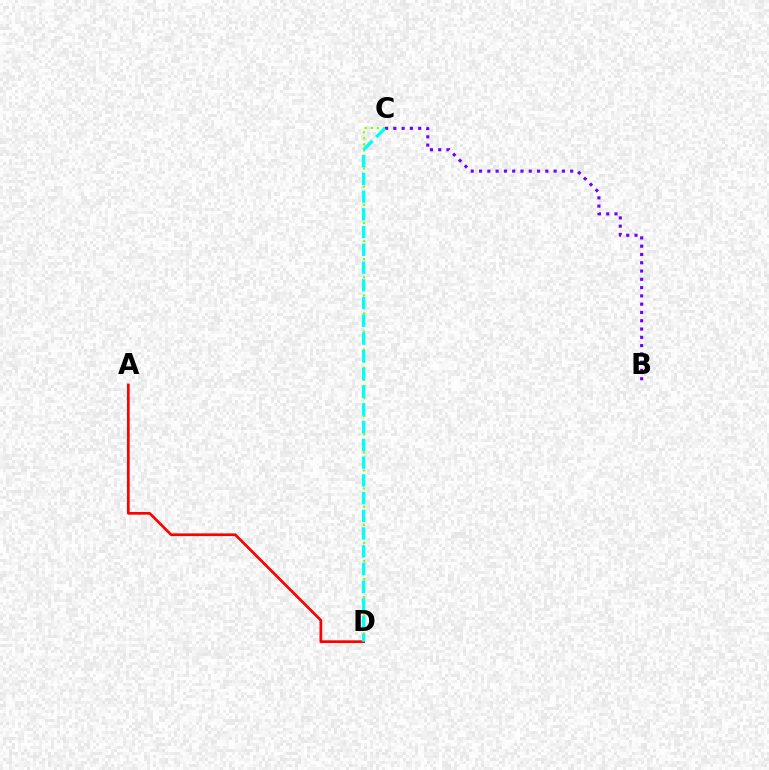{('B', 'C'): [{'color': '#7200ff', 'line_style': 'dotted', 'thickness': 2.25}], ('C', 'D'): [{'color': '#84ff00', 'line_style': 'dotted', 'thickness': 1.64}, {'color': '#00fff6', 'line_style': 'dashed', 'thickness': 2.41}], ('A', 'D'): [{'color': '#ff0000', 'line_style': 'solid', 'thickness': 1.94}]}